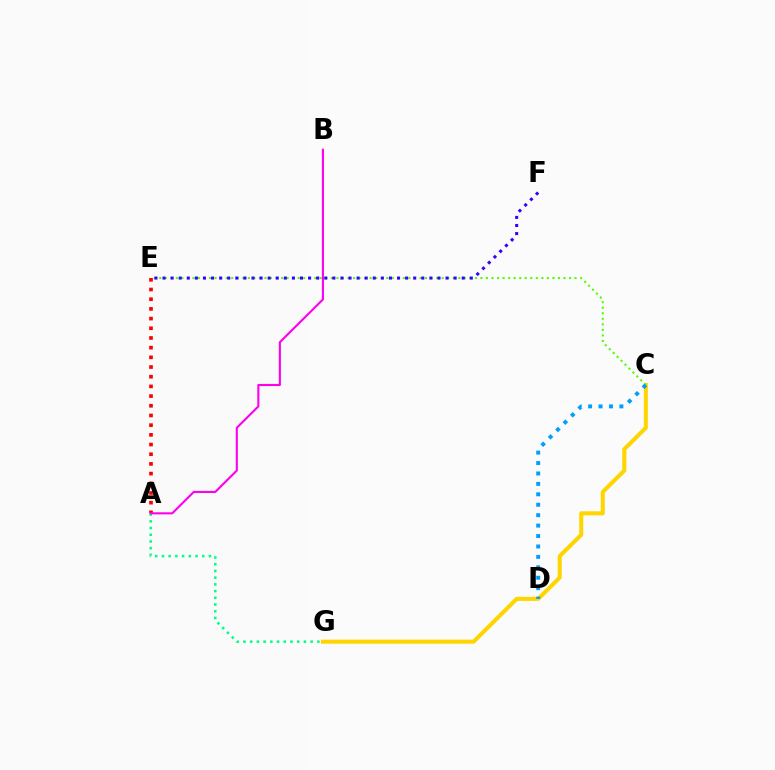{('A', 'E'): [{'color': '#ff0000', 'line_style': 'dotted', 'thickness': 2.63}], ('A', 'G'): [{'color': '#00ff86', 'line_style': 'dotted', 'thickness': 1.83}], ('C', 'G'): [{'color': '#ffd500', 'line_style': 'solid', 'thickness': 2.92}], ('A', 'B'): [{'color': '#ff00ed', 'line_style': 'solid', 'thickness': 1.52}], ('C', 'E'): [{'color': '#4fff00', 'line_style': 'dotted', 'thickness': 1.5}], ('E', 'F'): [{'color': '#3700ff', 'line_style': 'dotted', 'thickness': 2.2}], ('C', 'D'): [{'color': '#009eff', 'line_style': 'dotted', 'thickness': 2.83}]}